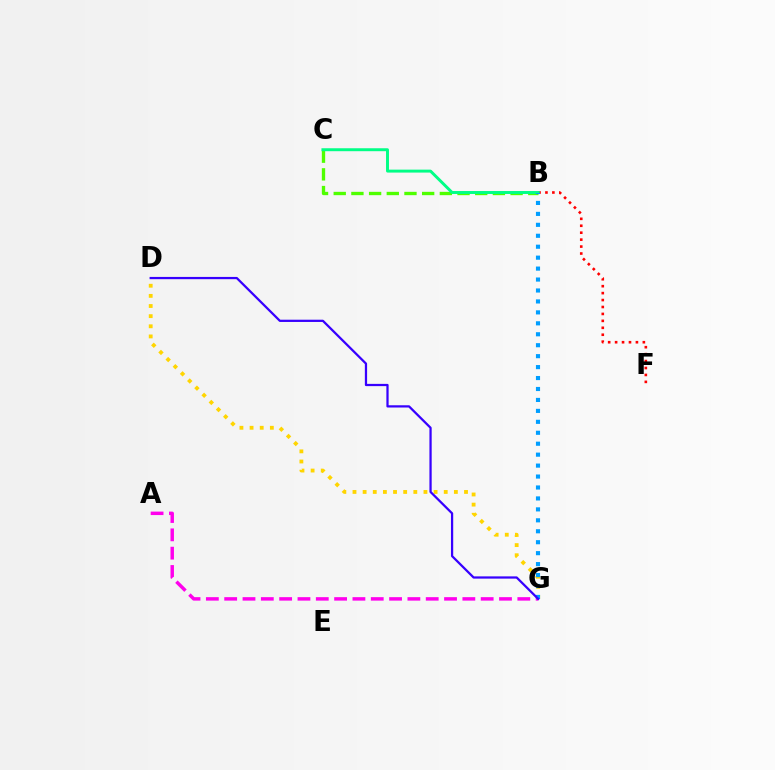{('A', 'G'): [{'color': '#ff00ed', 'line_style': 'dashed', 'thickness': 2.49}], ('B', 'C'): [{'color': '#4fff00', 'line_style': 'dashed', 'thickness': 2.4}, {'color': '#00ff86', 'line_style': 'solid', 'thickness': 2.12}], ('B', 'F'): [{'color': '#ff0000', 'line_style': 'dotted', 'thickness': 1.88}], ('D', 'G'): [{'color': '#ffd500', 'line_style': 'dotted', 'thickness': 2.75}, {'color': '#3700ff', 'line_style': 'solid', 'thickness': 1.62}], ('B', 'G'): [{'color': '#009eff', 'line_style': 'dotted', 'thickness': 2.97}]}